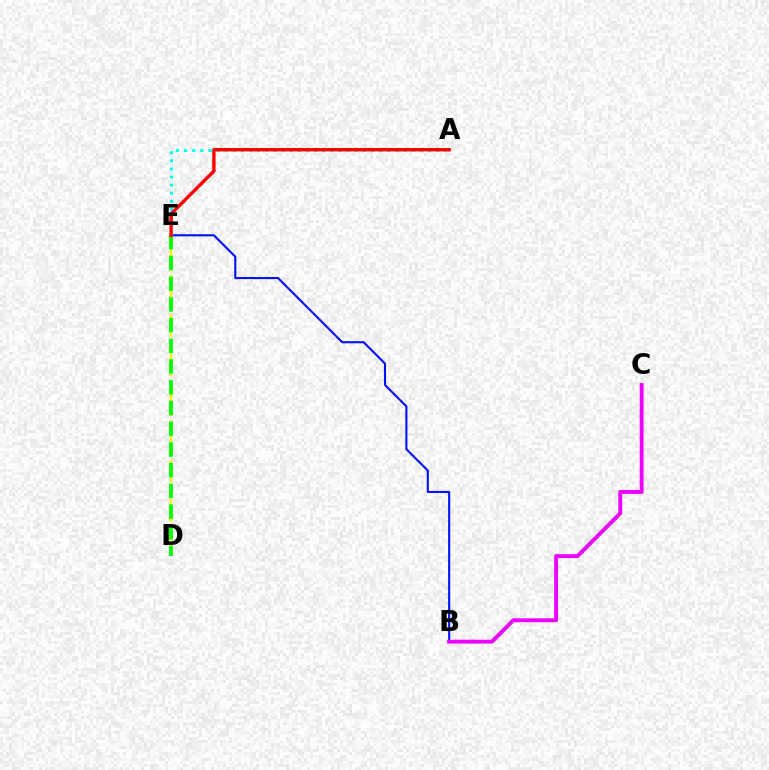{('B', 'E'): [{'color': '#0010ff', 'line_style': 'solid', 'thickness': 1.5}], ('A', 'E'): [{'color': '#00fff6', 'line_style': 'dotted', 'thickness': 2.21}, {'color': '#ff0000', 'line_style': 'solid', 'thickness': 2.45}], ('D', 'E'): [{'color': '#fcf500', 'line_style': 'dashed', 'thickness': 1.8}, {'color': '#08ff00', 'line_style': 'dashed', 'thickness': 2.82}], ('B', 'C'): [{'color': '#ee00ff', 'line_style': 'solid', 'thickness': 2.8}]}